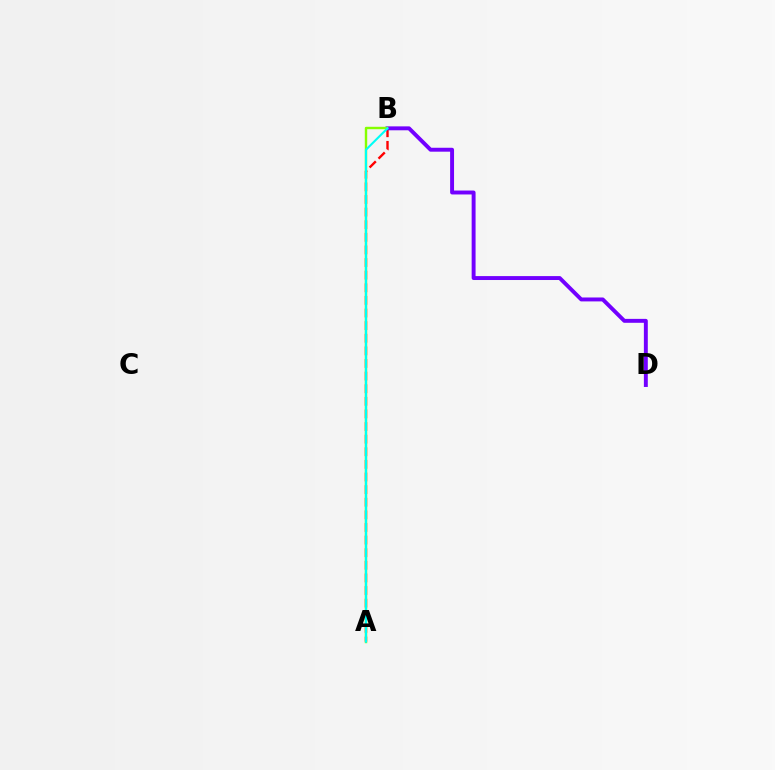{('A', 'B'): [{'color': '#ff0000', 'line_style': 'dashed', 'thickness': 1.71}, {'color': '#84ff00', 'line_style': 'solid', 'thickness': 1.74}, {'color': '#00fff6', 'line_style': 'solid', 'thickness': 1.51}], ('B', 'D'): [{'color': '#7200ff', 'line_style': 'solid', 'thickness': 2.82}]}